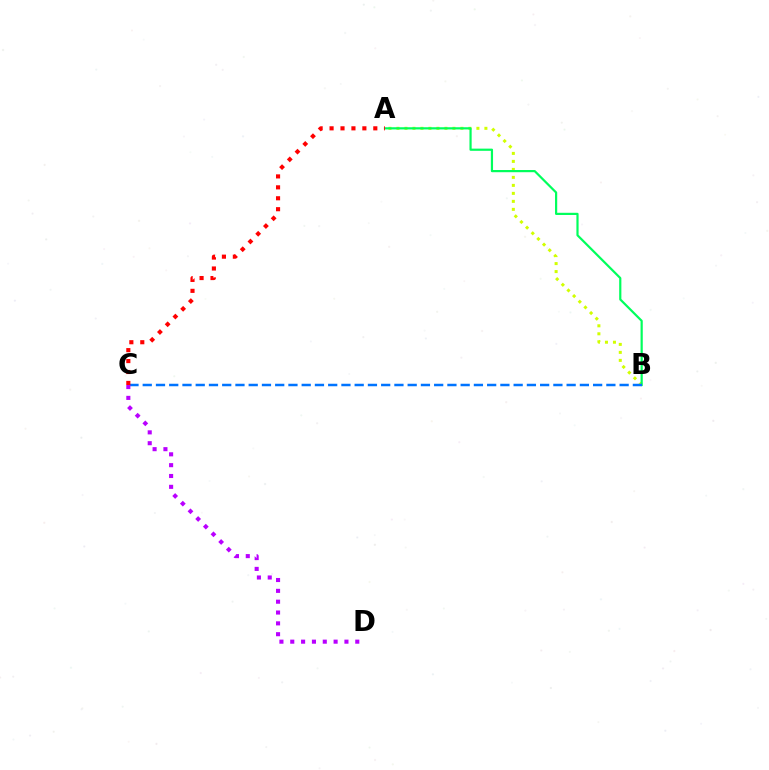{('A', 'B'): [{'color': '#d1ff00', 'line_style': 'dotted', 'thickness': 2.17}, {'color': '#00ff5c', 'line_style': 'solid', 'thickness': 1.58}], ('B', 'C'): [{'color': '#0074ff', 'line_style': 'dashed', 'thickness': 1.8}], ('A', 'C'): [{'color': '#ff0000', 'line_style': 'dotted', 'thickness': 2.97}], ('C', 'D'): [{'color': '#b900ff', 'line_style': 'dotted', 'thickness': 2.94}]}